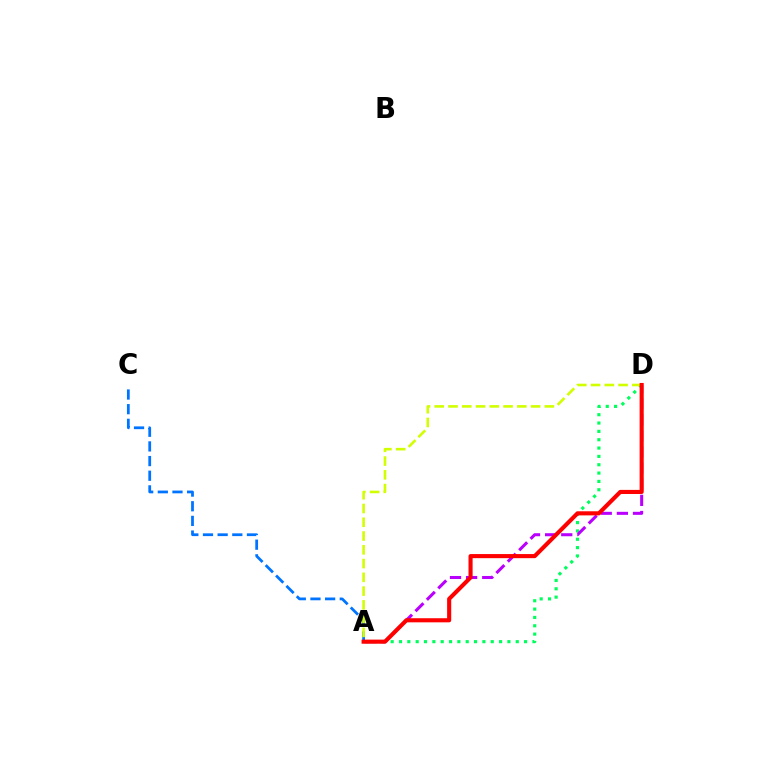{('A', 'C'): [{'color': '#0074ff', 'line_style': 'dashed', 'thickness': 1.99}], ('A', 'D'): [{'color': '#00ff5c', 'line_style': 'dotted', 'thickness': 2.27}, {'color': '#b900ff', 'line_style': 'dashed', 'thickness': 2.19}, {'color': '#d1ff00', 'line_style': 'dashed', 'thickness': 1.87}, {'color': '#ff0000', 'line_style': 'solid', 'thickness': 2.95}]}